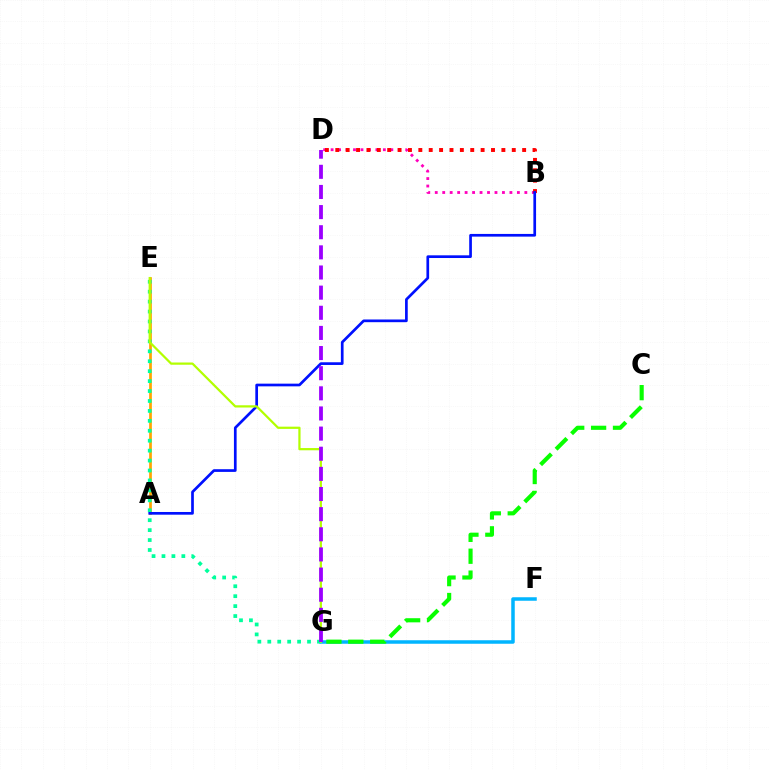{('A', 'E'): [{'color': '#ffa500', 'line_style': 'solid', 'thickness': 1.96}], ('B', 'D'): [{'color': '#ff00bd', 'line_style': 'dotted', 'thickness': 2.03}, {'color': '#ff0000', 'line_style': 'dotted', 'thickness': 2.82}], ('F', 'G'): [{'color': '#00b5ff', 'line_style': 'solid', 'thickness': 2.52}], ('E', 'G'): [{'color': '#00ff9d', 'line_style': 'dotted', 'thickness': 2.7}, {'color': '#b3ff00', 'line_style': 'solid', 'thickness': 1.61}], ('A', 'B'): [{'color': '#0010ff', 'line_style': 'solid', 'thickness': 1.94}], ('C', 'G'): [{'color': '#08ff00', 'line_style': 'dashed', 'thickness': 2.97}], ('D', 'G'): [{'color': '#9b00ff', 'line_style': 'dashed', 'thickness': 2.74}]}